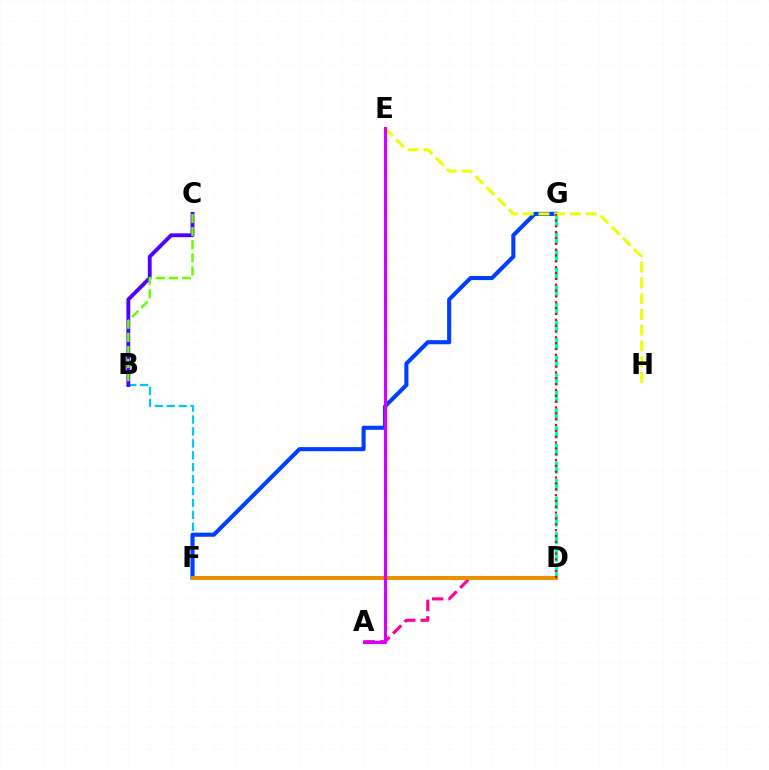{('B', 'F'): [{'color': '#00c7ff', 'line_style': 'dashed', 'thickness': 1.62}], ('B', 'C'): [{'color': '#4f00ff', 'line_style': 'solid', 'thickness': 2.77}, {'color': '#66ff00', 'line_style': 'dashed', 'thickness': 1.78}], ('F', 'G'): [{'color': '#003fff', 'line_style': 'solid', 'thickness': 2.94}], ('A', 'D'): [{'color': '#ff00a0', 'line_style': 'dashed', 'thickness': 2.23}], ('D', 'F'): [{'color': '#00ff27', 'line_style': 'solid', 'thickness': 2.92}, {'color': '#ff8800', 'line_style': 'solid', 'thickness': 2.67}], ('D', 'G'): [{'color': '#00ffaf', 'line_style': 'dashed', 'thickness': 2.4}, {'color': '#ff0000', 'line_style': 'dotted', 'thickness': 1.59}], ('E', 'H'): [{'color': '#eeff00', 'line_style': 'dashed', 'thickness': 2.14}], ('A', 'E'): [{'color': '#d600ff', 'line_style': 'solid', 'thickness': 2.3}]}